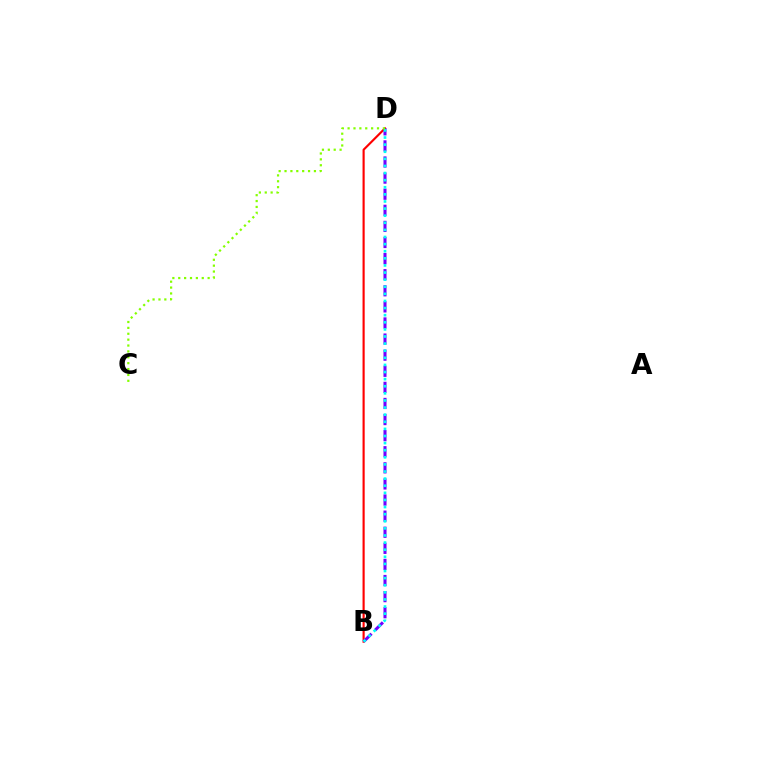{('B', 'D'): [{'color': '#ff0000', 'line_style': 'solid', 'thickness': 1.54}, {'color': '#7200ff', 'line_style': 'dashed', 'thickness': 2.19}, {'color': '#00fff6', 'line_style': 'dotted', 'thickness': 1.93}], ('C', 'D'): [{'color': '#84ff00', 'line_style': 'dotted', 'thickness': 1.6}]}